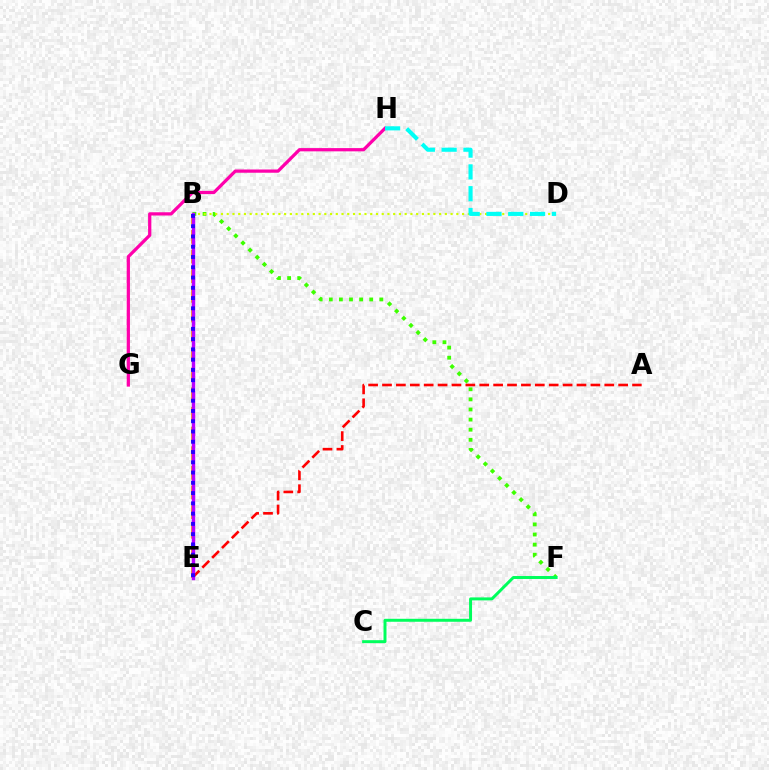{('B', 'F'): [{'color': '#3dff00', 'line_style': 'dotted', 'thickness': 2.75}], ('B', 'D'): [{'color': '#d1ff00', 'line_style': 'dotted', 'thickness': 1.56}], ('B', 'E'): [{'color': '#ff9400', 'line_style': 'dashed', 'thickness': 2.67}, {'color': '#0074ff', 'line_style': 'solid', 'thickness': 2.1}, {'color': '#b900ff', 'line_style': 'solid', 'thickness': 2.46}, {'color': '#2500ff', 'line_style': 'dotted', 'thickness': 2.79}], ('G', 'H'): [{'color': '#ff00ac', 'line_style': 'solid', 'thickness': 2.33}], ('C', 'F'): [{'color': '#00ff5c', 'line_style': 'solid', 'thickness': 2.14}], ('A', 'E'): [{'color': '#ff0000', 'line_style': 'dashed', 'thickness': 1.89}], ('D', 'H'): [{'color': '#00fff6', 'line_style': 'dashed', 'thickness': 2.96}]}